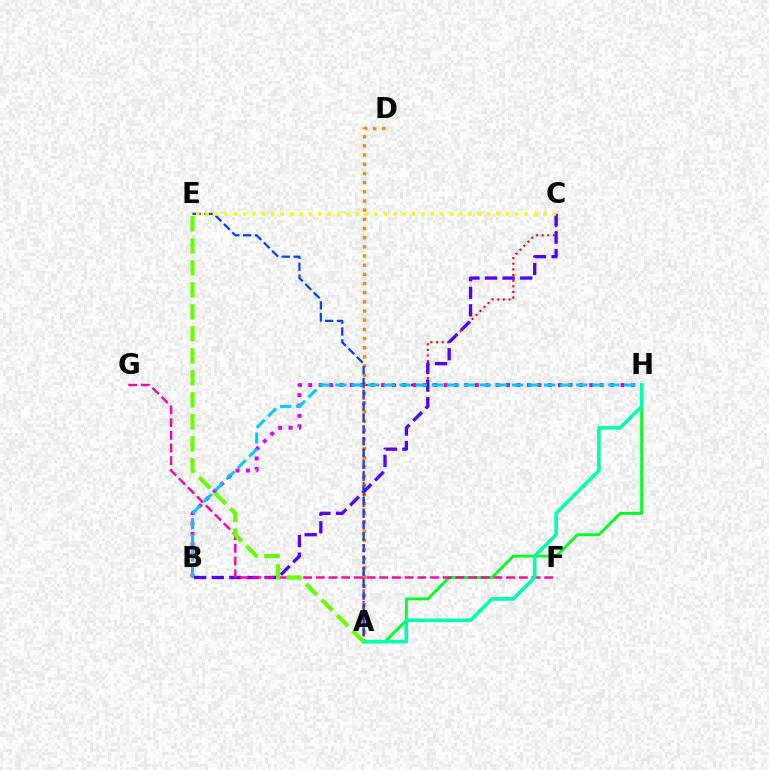{('A', 'D'): [{'color': '#ff8800', 'line_style': 'dotted', 'thickness': 2.49}], ('A', 'H'): [{'color': '#00ff27', 'line_style': 'solid', 'thickness': 2.08}, {'color': '#00ffaf', 'line_style': 'solid', 'thickness': 2.62}], ('B', 'H'): [{'color': '#d600ff', 'line_style': 'dotted', 'thickness': 2.83}, {'color': '#00c7ff', 'line_style': 'dashed', 'thickness': 2.18}], ('A', 'C'): [{'color': '#ff0000', 'line_style': 'dotted', 'thickness': 1.53}], ('B', 'C'): [{'color': '#4f00ff', 'line_style': 'dashed', 'thickness': 2.39}], ('A', 'E'): [{'color': '#003fff', 'line_style': 'dashed', 'thickness': 1.61}, {'color': '#66ff00', 'line_style': 'dashed', 'thickness': 2.99}], ('F', 'G'): [{'color': '#ff00a0', 'line_style': 'dashed', 'thickness': 1.72}], ('C', 'E'): [{'color': '#eeff00', 'line_style': 'dotted', 'thickness': 2.55}]}